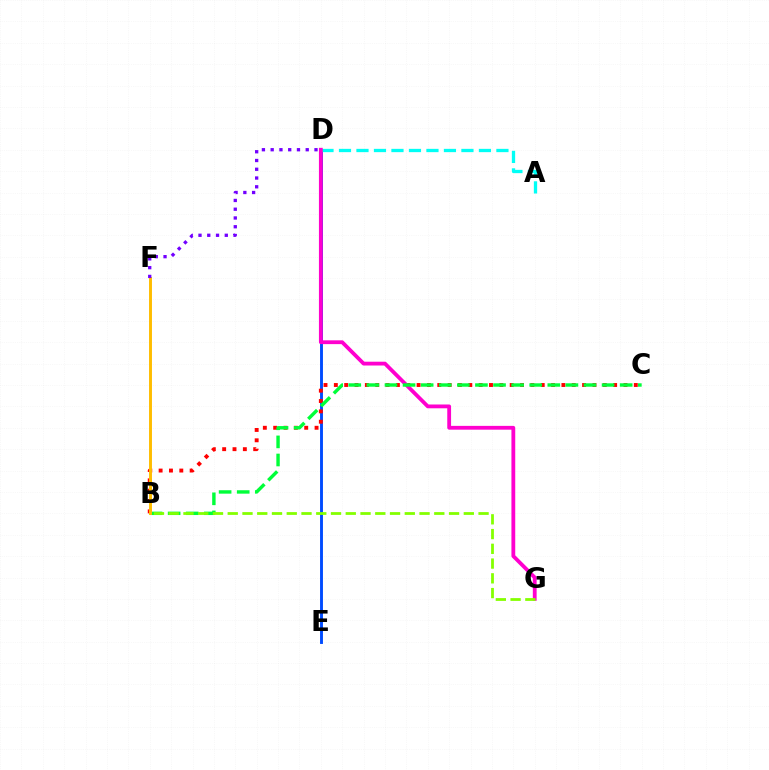{('D', 'E'): [{'color': '#004bff', 'line_style': 'solid', 'thickness': 2.09}], ('B', 'C'): [{'color': '#ff0000', 'line_style': 'dotted', 'thickness': 2.81}, {'color': '#00ff39', 'line_style': 'dashed', 'thickness': 2.46}], ('A', 'D'): [{'color': '#00fff6', 'line_style': 'dashed', 'thickness': 2.38}], ('D', 'G'): [{'color': '#ff00cf', 'line_style': 'solid', 'thickness': 2.74}], ('B', 'G'): [{'color': '#84ff00', 'line_style': 'dashed', 'thickness': 2.0}], ('B', 'F'): [{'color': '#ffbd00', 'line_style': 'solid', 'thickness': 2.11}], ('D', 'F'): [{'color': '#7200ff', 'line_style': 'dotted', 'thickness': 2.38}]}